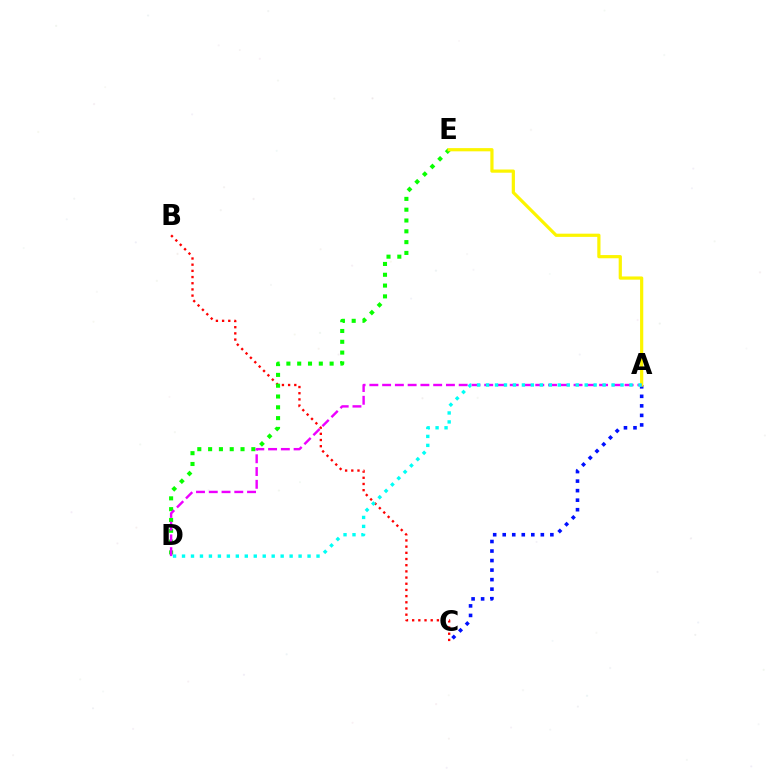{('A', 'C'): [{'color': '#0010ff', 'line_style': 'dotted', 'thickness': 2.59}], ('B', 'C'): [{'color': '#ff0000', 'line_style': 'dotted', 'thickness': 1.68}], ('D', 'E'): [{'color': '#08ff00', 'line_style': 'dotted', 'thickness': 2.94}], ('A', 'E'): [{'color': '#fcf500', 'line_style': 'solid', 'thickness': 2.31}], ('A', 'D'): [{'color': '#ee00ff', 'line_style': 'dashed', 'thickness': 1.73}, {'color': '#00fff6', 'line_style': 'dotted', 'thickness': 2.44}]}